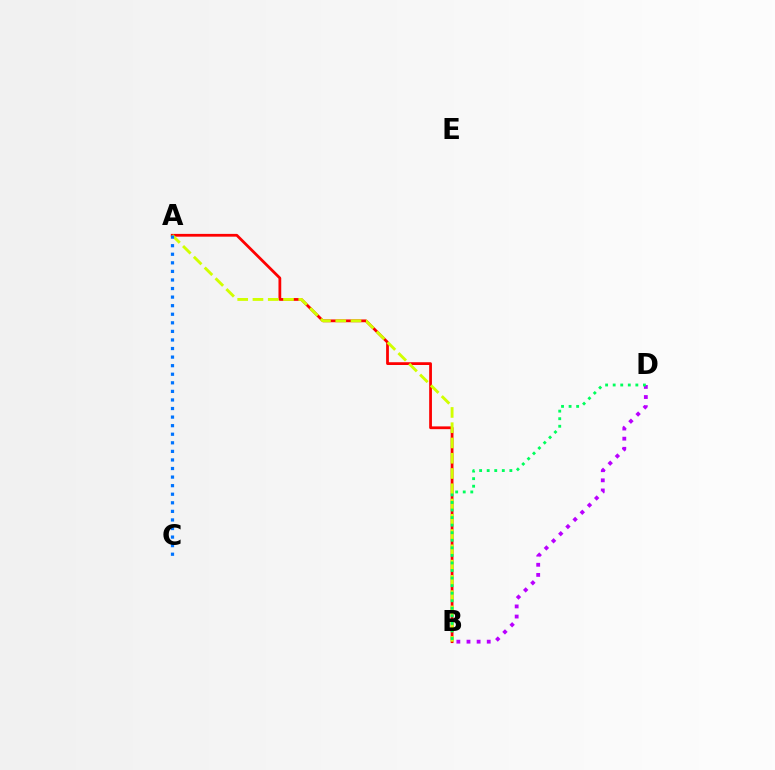{('A', 'B'): [{'color': '#ff0000', 'line_style': 'solid', 'thickness': 2.0}, {'color': '#d1ff00', 'line_style': 'dashed', 'thickness': 2.07}], ('B', 'D'): [{'color': '#b900ff', 'line_style': 'dotted', 'thickness': 2.75}, {'color': '#00ff5c', 'line_style': 'dotted', 'thickness': 2.05}], ('A', 'C'): [{'color': '#0074ff', 'line_style': 'dotted', 'thickness': 2.33}]}